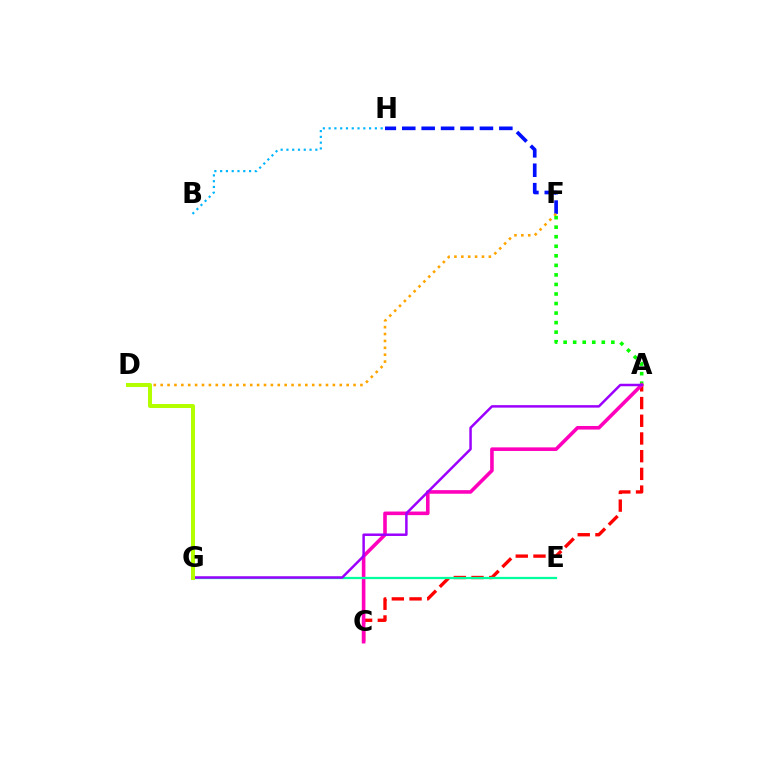{('F', 'H'): [{'color': '#0010ff', 'line_style': 'dashed', 'thickness': 2.64}], ('A', 'C'): [{'color': '#ff0000', 'line_style': 'dashed', 'thickness': 2.41}, {'color': '#ff00bd', 'line_style': 'solid', 'thickness': 2.59}], ('D', 'F'): [{'color': '#ffa500', 'line_style': 'dotted', 'thickness': 1.87}], ('A', 'F'): [{'color': '#08ff00', 'line_style': 'dotted', 'thickness': 2.59}], ('B', 'H'): [{'color': '#00b5ff', 'line_style': 'dotted', 'thickness': 1.57}], ('E', 'G'): [{'color': '#00ff9d', 'line_style': 'solid', 'thickness': 1.62}], ('A', 'G'): [{'color': '#9b00ff', 'line_style': 'solid', 'thickness': 1.79}], ('D', 'G'): [{'color': '#b3ff00', 'line_style': 'solid', 'thickness': 2.89}]}